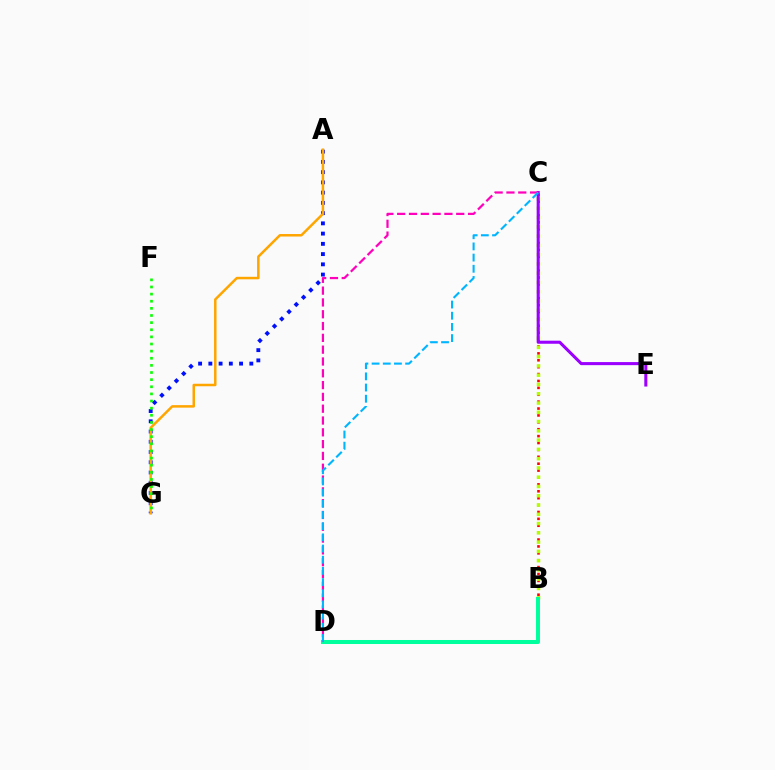{('A', 'G'): [{'color': '#0010ff', 'line_style': 'dotted', 'thickness': 2.78}, {'color': '#ffa500', 'line_style': 'solid', 'thickness': 1.8}], ('B', 'C'): [{'color': '#ff0000', 'line_style': 'dotted', 'thickness': 1.87}, {'color': '#b3ff00', 'line_style': 'dotted', 'thickness': 2.52}], ('C', 'E'): [{'color': '#9b00ff', 'line_style': 'solid', 'thickness': 2.21}], ('F', 'G'): [{'color': '#08ff00', 'line_style': 'dotted', 'thickness': 1.94}], ('B', 'D'): [{'color': '#00ff9d', 'line_style': 'solid', 'thickness': 2.9}], ('C', 'D'): [{'color': '#ff00bd', 'line_style': 'dashed', 'thickness': 1.6}, {'color': '#00b5ff', 'line_style': 'dashed', 'thickness': 1.52}]}